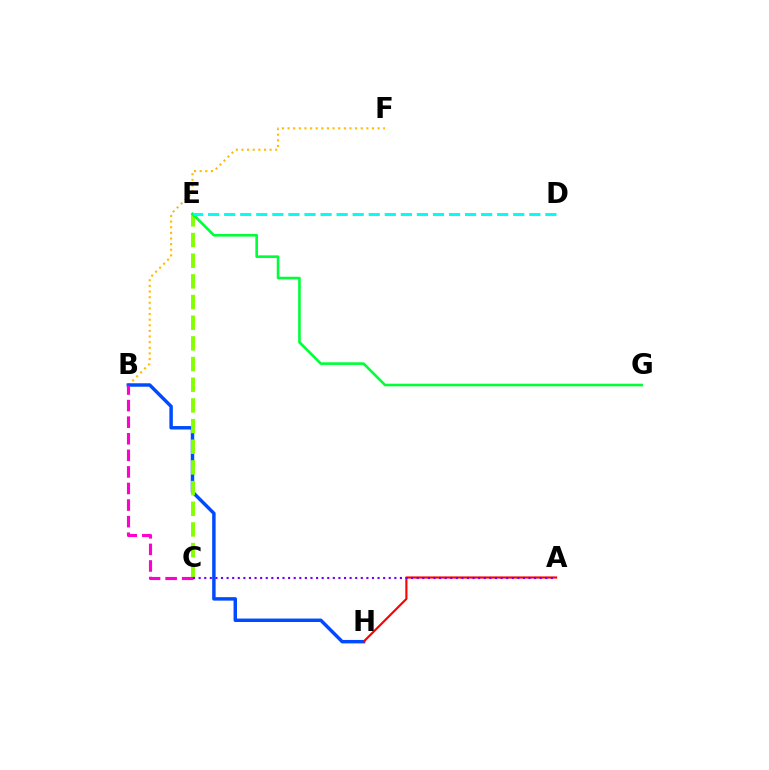{('B', 'F'): [{'color': '#ffbd00', 'line_style': 'dotted', 'thickness': 1.53}], ('B', 'H'): [{'color': '#004bff', 'line_style': 'solid', 'thickness': 2.49}], ('C', 'E'): [{'color': '#84ff00', 'line_style': 'dashed', 'thickness': 2.81}], ('E', 'G'): [{'color': '#00ff39', 'line_style': 'solid', 'thickness': 1.89}], ('B', 'C'): [{'color': '#ff00cf', 'line_style': 'dashed', 'thickness': 2.25}], ('A', 'H'): [{'color': '#ff0000', 'line_style': 'solid', 'thickness': 1.54}], ('D', 'E'): [{'color': '#00fff6', 'line_style': 'dashed', 'thickness': 2.18}], ('A', 'C'): [{'color': '#7200ff', 'line_style': 'dotted', 'thickness': 1.52}]}